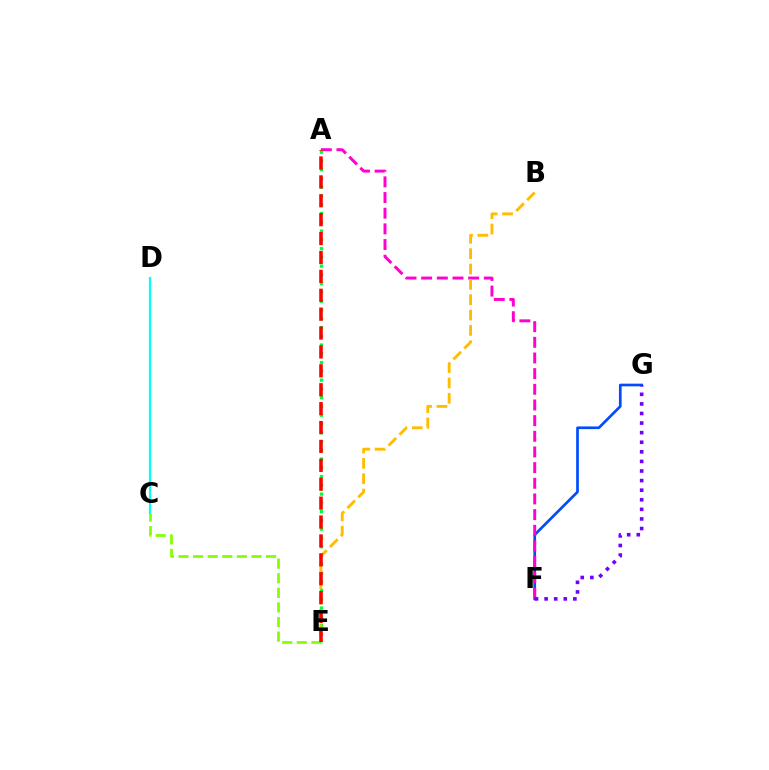{('F', 'G'): [{'color': '#004bff', 'line_style': 'solid', 'thickness': 1.93}, {'color': '#7200ff', 'line_style': 'dotted', 'thickness': 2.6}], ('C', 'E'): [{'color': '#84ff00', 'line_style': 'dashed', 'thickness': 1.98}], ('C', 'D'): [{'color': '#00fff6', 'line_style': 'solid', 'thickness': 1.6}], ('A', 'F'): [{'color': '#ff00cf', 'line_style': 'dashed', 'thickness': 2.13}], ('A', 'E'): [{'color': '#00ff39', 'line_style': 'dotted', 'thickness': 2.38}, {'color': '#ff0000', 'line_style': 'dashed', 'thickness': 2.57}], ('B', 'E'): [{'color': '#ffbd00', 'line_style': 'dashed', 'thickness': 2.09}]}